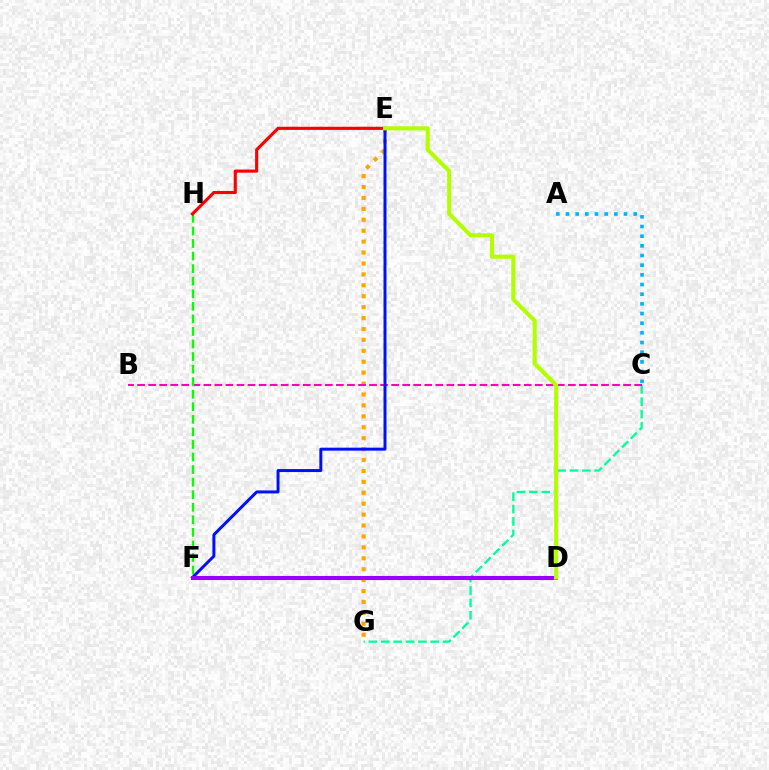{('E', 'G'): [{'color': '#ffa500', 'line_style': 'dotted', 'thickness': 2.97}], ('C', 'G'): [{'color': '#00ff9d', 'line_style': 'dashed', 'thickness': 1.68}], ('B', 'C'): [{'color': '#ff00bd', 'line_style': 'dashed', 'thickness': 1.5}], ('F', 'H'): [{'color': '#08ff00', 'line_style': 'dashed', 'thickness': 1.71}], ('E', 'F'): [{'color': '#0010ff', 'line_style': 'solid', 'thickness': 2.15}], ('D', 'F'): [{'color': '#9b00ff', 'line_style': 'solid', 'thickness': 2.93}], ('E', 'H'): [{'color': '#ff0000', 'line_style': 'solid', 'thickness': 2.25}], ('D', 'E'): [{'color': '#b3ff00', 'line_style': 'solid', 'thickness': 2.93}], ('A', 'C'): [{'color': '#00b5ff', 'line_style': 'dotted', 'thickness': 2.63}]}